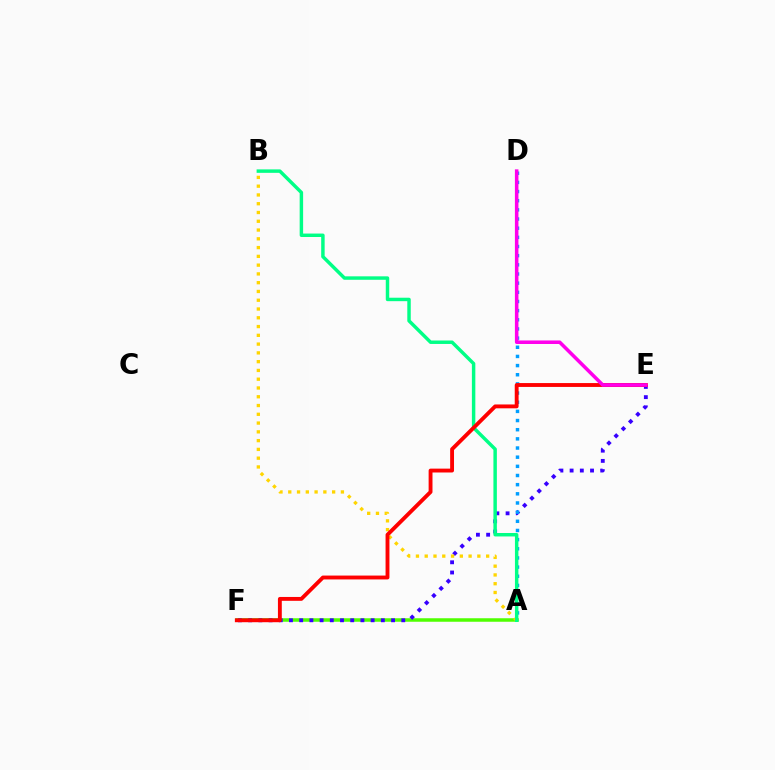{('A', 'F'): [{'color': '#4fff00', 'line_style': 'solid', 'thickness': 2.53}], ('E', 'F'): [{'color': '#3700ff', 'line_style': 'dotted', 'thickness': 2.77}, {'color': '#ff0000', 'line_style': 'solid', 'thickness': 2.78}], ('A', 'D'): [{'color': '#009eff', 'line_style': 'dotted', 'thickness': 2.49}], ('A', 'B'): [{'color': '#ffd500', 'line_style': 'dotted', 'thickness': 2.38}, {'color': '#00ff86', 'line_style': 'solid', 'thickness': 2.49}], ('D', 'E'): [{'color': '#ff00ed', 'line_style': 'solid', 'thickness': 2.55}]}